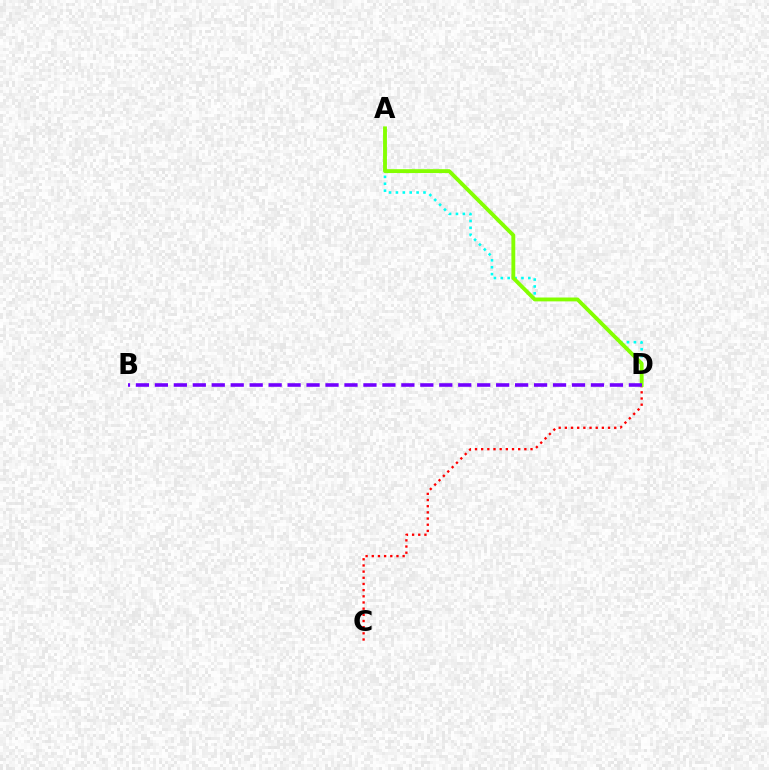{('C', 'D'): [{'color': '#ff0000', 'line_style': 'dotted', 'thickness': 1.68}], ('A', 'D'): [{'color': '#00fff6', 'line_style': 'dotted', 'thickness': 1.87}, {'color': '#84ff00', 'line_style': 'solid', 'thickness': 2.78}], ('B', 'D'): [{'color': '#7200ff', 'line_style': 'dashed', 'thickness': 2.58}]}